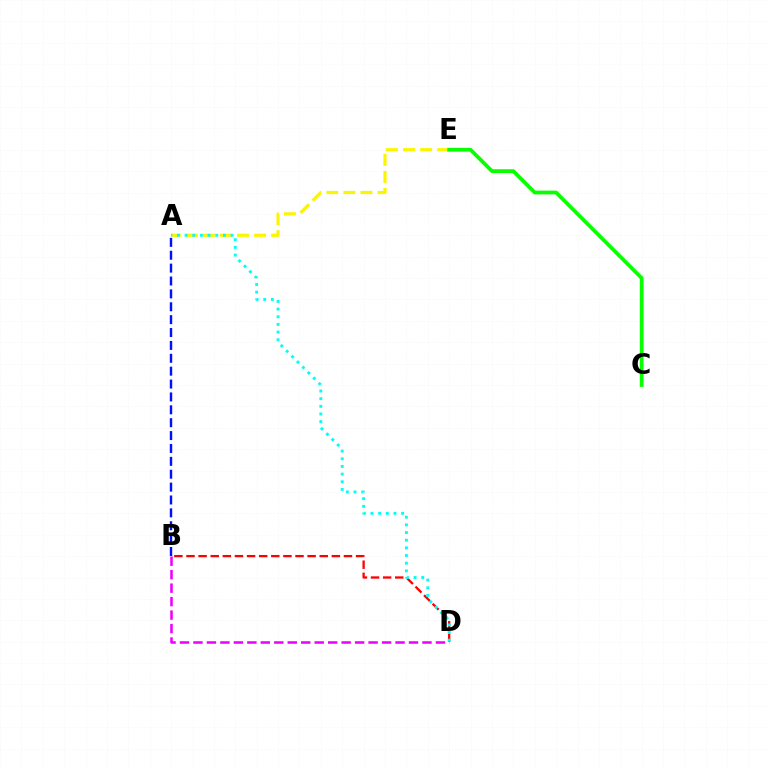{('B', 'D'): [{'color': '#ff0000', 'line_style': 'dashed', 'thickness': 1.65}, {'color': '#ee00ff', 'line_style': 'dashed', 'thickness': 1.83}], ('A', 'B'): [{'color': '#0010ff', 'line_style': 'dashed', 'thickness': 1.75}], ('A', 'E'): [{'color': '#fcf500', 'line_style': 'dashed', 'thickness': 2.32}], ('C', 'E'): [{'color': '#08ff00', 'line_style': 'solid', 'thickness': 2.71}], ('A', 'D'): [{'color': '#00fff6', 'line_style': 'dotted', 'thickness': 2.08}]}